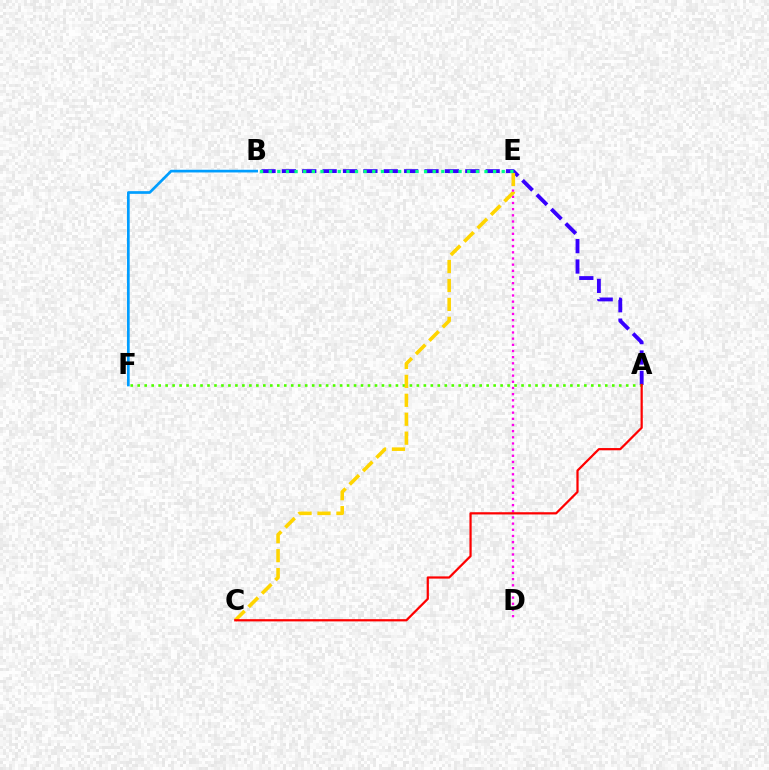{('D', 'E'): [{'color': '#ff00ed', 'line_style': 'dotted', 'thickness': 1.68}], ('A', 'B'): [{'color': '#3700ff', 'line_style': 'dashed', 'thickness': 2.77}], ('A', 'F'): [{'color': '#4fff00', 'line_style': 'dotted', 'thickness': 1.9}], ('C', 'E'): [{'color': '#ffd500', 'line_style': 'dashed', 'thickness': 2.57}], ('A', 'C'): [{'color': '#ff0000', 'line_style': 'solid', 'thickness': 1.6}], ('B', 'F'): [{'color': '#009eff', 'line_style': 'solid', 'thickness': 1.94}], ('B', 'E'): [{'color': '#00ff86', 'line_style': 'dotted', 'thickness': 2.35}]}